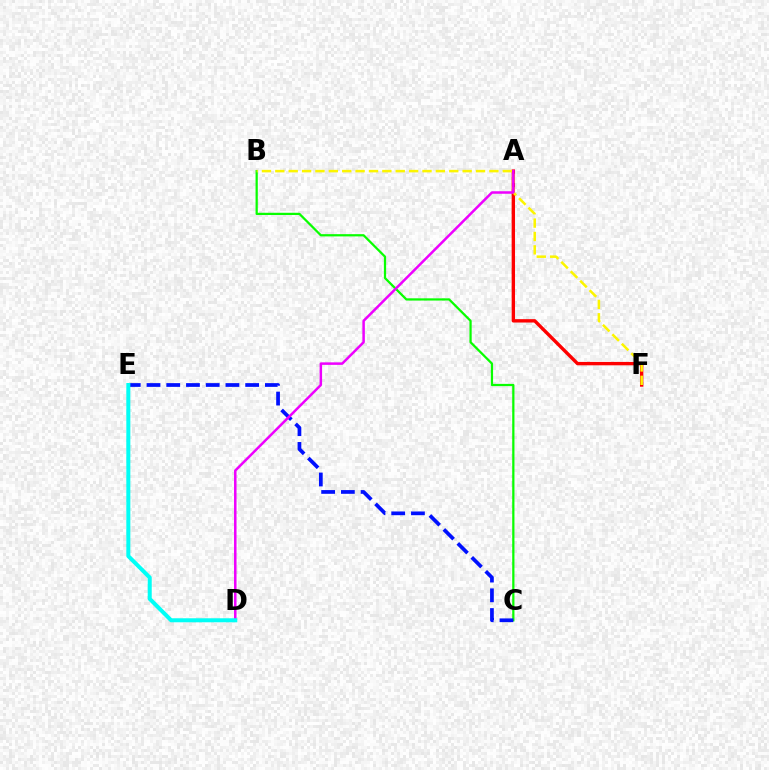{('B', 'C'): [{'color': '#08ff00', 'line_style': 'solid', 'thickness': 1.61}], ('A', 'F'): [{'color': '#ff0000', 'line_style': 'solid', 'thickness': 2.43}], ('B', 'F'): [{'color': '#fcf500', 'line_style': 'dashed', 'thickness': 1.82}], ('C', 'E'): [{'color': '#0010ff', 'line_style': 'dashed', 'thickness': 2.68}], ('A', 'D'): [{'color': '#ee00ff', 'line_style': 'solid', 'thickness': 1.81}], ('D', 'E'): [{'color': '#00fff6', 'line_style': 'solid', 'thickness': 2.89}]}